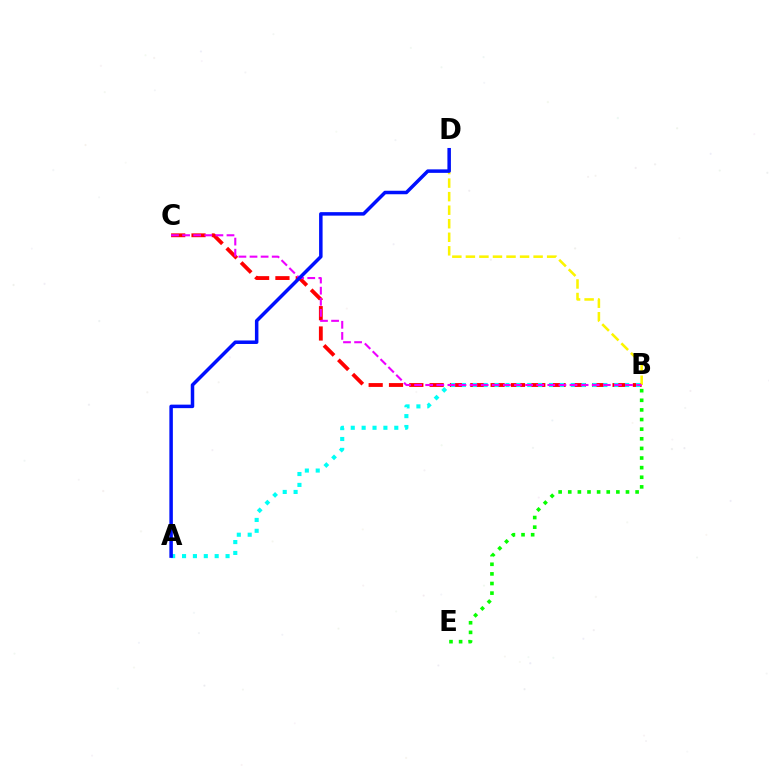{('B', 'C'): [{'color': '#ff0000', 'line_style': 'dashed', 'thickness': 2.76}, {'color': '#ee00ff', 'line_style': 'dashed', 'thickness': 1.51}], ('B', 'D'): [{'color': '#fcf500', 'line_style': 'dashed', 'thickness': 1.84}], ('A', 'B'): [{'color': '#00fff6', 'line_style': 'dotted', 'thickness': 2.96}], ('A', 'D'): [{'color': '#0010ff', 'line_style': 'solid', 'thickness': 2.52}], ('B', 'E'): [{'color': '#08ff00', 'line_style': 'dotted', 'thickness': 2.61}]}